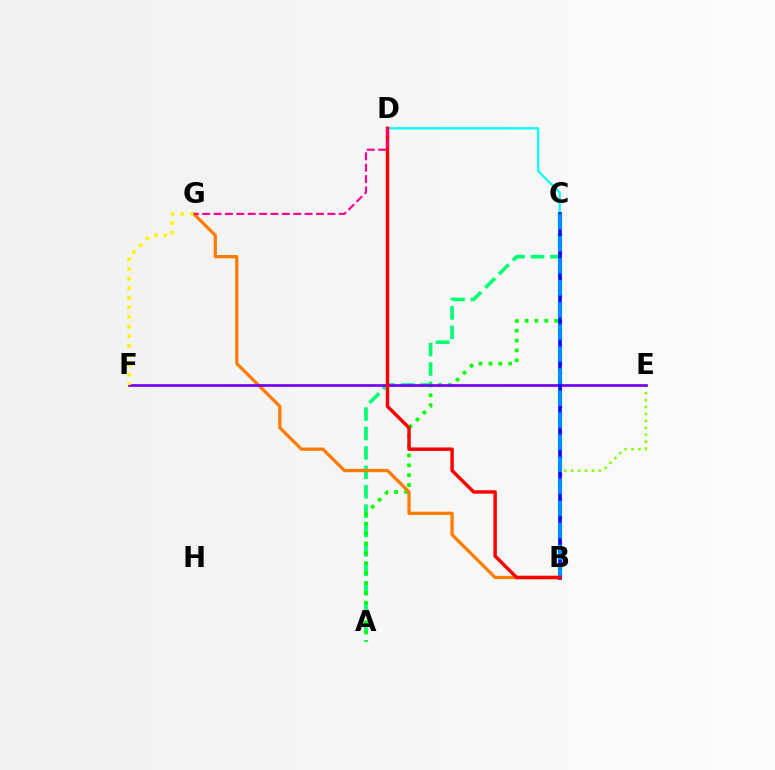{('A', 'C'): [{'color': '#00ff74', 'line_style': 'dashed', 'thickness': 2.64}, {'color': '#08ff00', 'line_style': 'dotted', 'thickness': 2.68}], ('C', 'D'): [{'color': '#00fff6', 'line_style': 'solid', 'thickness': 1.6}], ('B', 'E'): [{'color': '#84ff00', 'line_style': 'dotted', 'thickness': 1.88}], ('B', 'G'): [{'color': '#ff7c00', 'line_style': 'solid', 'thickness': 2.36}], ('B', 'C'): [{'color': '#ee00ff', 'line_style': 'dotted', 'thickness': 2.32}, {'color': '#0010ff', 'line_style': 'solid', 'thickness': 2.64}, {'color': '#008cff', 'line_style': 'dashed', 'thickness': 3.0}], ('E', 'F'): [{'color': '#7200ff', 'line_style': 'solid', 'thickness': 1.95}], ('F', 'G'): [{'color': '#fcf500', 'line_style': 'dotted', 'thickness': 2.6}], ('B', 'D'): [{'color': '#ff0000', 'line_style': 'solid', 'thickness': 2.49}], ('D', 'G'): [{'color': '#ff0094', 'line_style': 'dashed', 'thickness': 1.55}]}